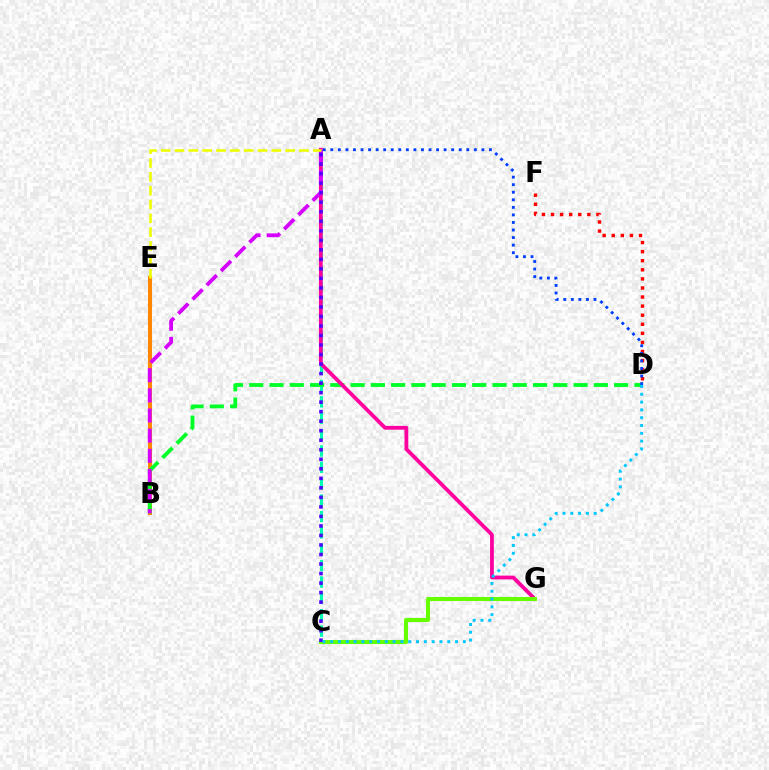{('A', 'C'): [{'color': '#00ffaf', 'line_style': 'dashed', 'thickness': 2.22}, {'color': '#4f00ff', 'line_style': 'dotted', 'thickness': 2.59}], ('D', 'F'): [{'color': '#ff0000', 'line_style': 'dotted', 'thickness': 2.47}], ('B', 'E'): [{'color': '#ff8800', 'line_style': 'solid', 'thickness': 2.92}], ('B', 'D'): [{'color': '#00ff27', 'line_style': 'dashed', 'thickness': 2.75}], ('A', 'G'): [{'color': '#ff00a0', 'line_style': 'solid', 'thickness': 2.73}], ('A', 'B'): [{'color': '#d600ff', 'line_style': 'dashed', 'thickness': 2.73}], ('C', 'G'): [{'color': '#66ff00', 'line_style': 'solid', 'thickness': 2.93}], ('A', 'D'): [{'color': '#003fff', 'line_style': 'dotted', 'thickness': 2.05}], ('A', 'E'): [{'color': '#eeff00', 'line_style': 'dashed', 'thickness': 1.88}], ('C', 'D'): [{'color': '#00c7ff', 'line_style': 'dotted', 'thickness': 2.12}]}